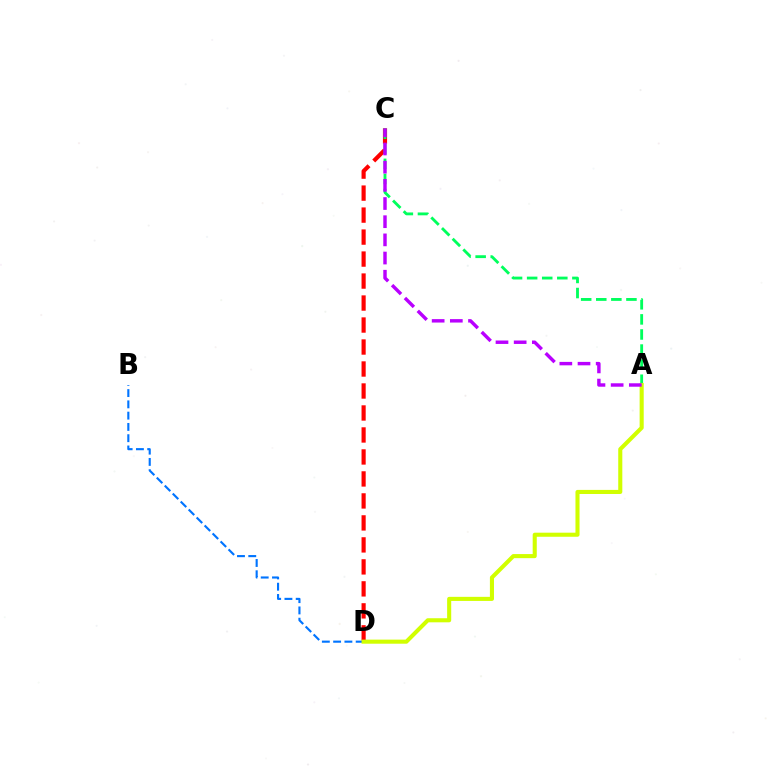{('B', 'D'): [{'color': '#0074ff', 'line_style': 'dashed', 'thickness': 1.53}], ('C', 'D'): [{'color': '#ff0000', 'line_style': 'dashed', 'thickness': 2.99}], ('A', 'C'): [{'color': '#00ff5c', 'line_style': 'dashed', 'thickness': 2.05}, {'color': '#b900ff', 'line_style': 'dashed', 'thickness': 2.47}], ('A', 'D'): [{'color': '#d1ff00', 'line_style': 'solid', 'thickness': 2.94}]}